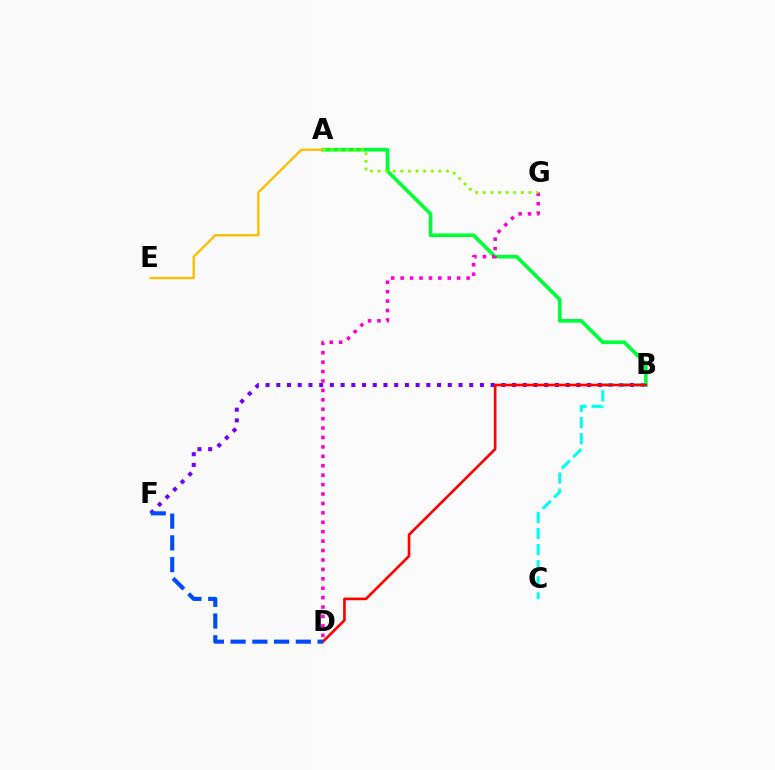{('A', 'B'): [{'color': '#00ff39', 'line_style': 'solid', 'thickness': 2.64}], ('A', 'E'): [{'color': '#ffbd00', 'line_style': 'solid', 'thickness': 1.69}], ('B', 'F'): [{'color': '#7200ff', 'line_style': 'dotted', 'thickness': 2.91}], ('D', 'G'): [{'color': '#ff00cf', 'line_style': 'dotted', 'thickness': 2.56}], ('B', 'C'): [{'color': '#00fff6', 'line_style': 'dashed', 'thickness': 2.19}], ('B', 'D'): [{'color': '#ff0000', 'line_style': 'solid', 'thickness': 1.9}], ('D', 'F'): [{'color': '#004bff', 'line_style': 'dashed', 'thickness': 2.95}], ('A', 'G'): [{'color': '#84ff00', 'line_style': 'dotted', 'thickness': 2.07}]}